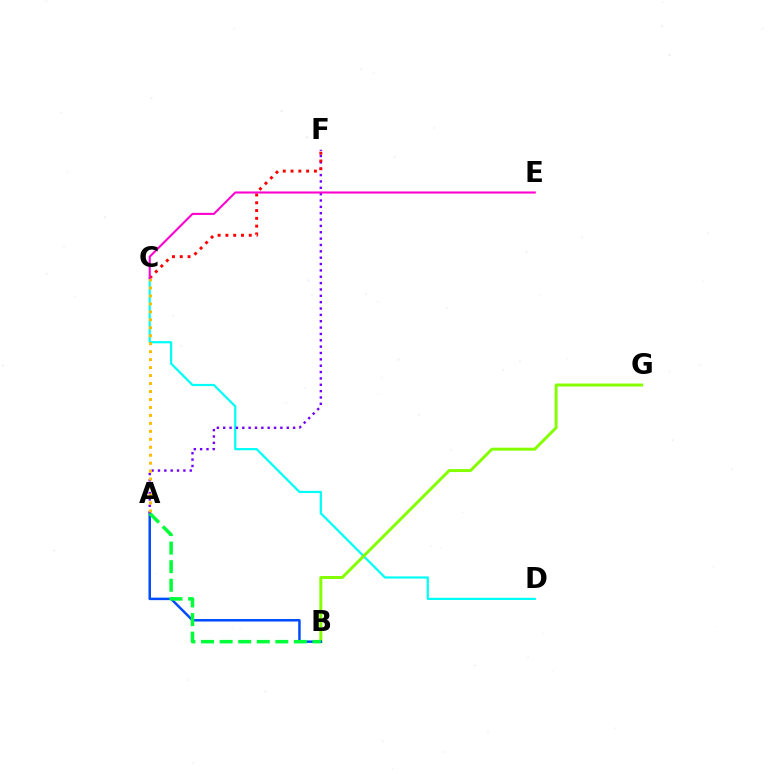{('C', 'D'): [{'color': '#00fff6', 'line_style': 'solid', 'thickness': 1.6}], ('B', 'G'): [{'color': '#84ff00', 'line_style': 'solid', 'thickness': 2.14}], ('A', 'B'): [{'color': '#004bff', 'line_style': 'solid', 'thickness': 1.79}, {'color': '#00ff39', 'line_style': 'dashed', 'thickness': 2.52}], ('A', 'F'): [{'color': '#7200ff', 'line_style': 'dotted', 'thickness': 1.73}], ('C', 'F'): [{'color': '#ff0000', 'line_style': 'dotted', 'thickness': 2.12}], ('A', 'C'): [{'color': '#ffbd00', 'line_style': 'dotted', 'thickness': 2.16}], ('C', 'E'): [{'color': '#ff00cf', 'line_style': 'solid', 'thickness': 1.5}]}